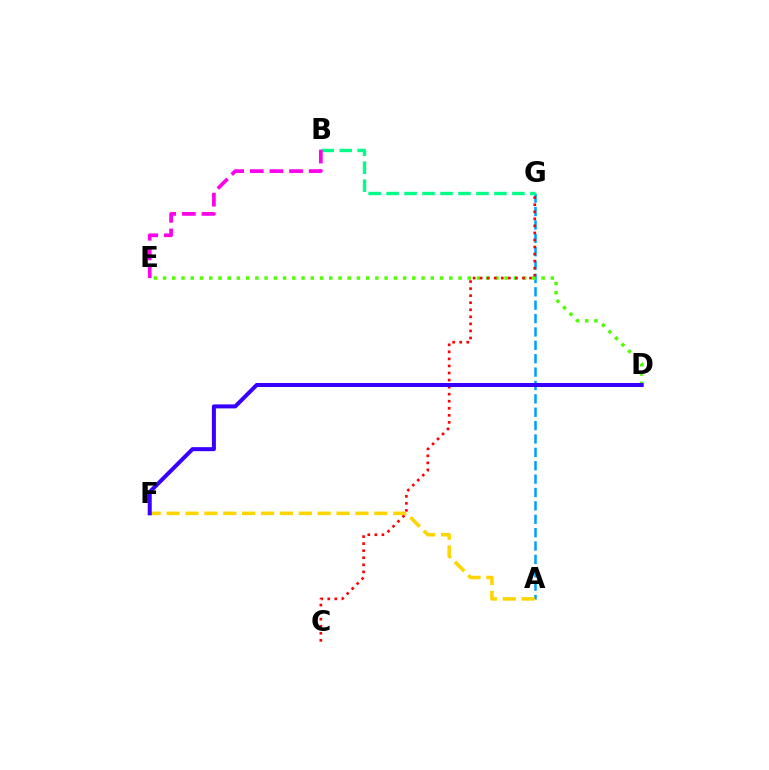{('A', 'G'): [{'color': '#009eff', 'line_style': 'dashed', 'thickness': 1.82}], ('D', 'E'): [{'color': '#4fff00', 'line_style': 'dotted', 'thickness': 2.51}], ('B', 'G'): [{'color': '#00ff86', 'line_style': 'dashed', 'thickness': 2.44}], ('B', 'E'): [{'color': '#ff00ed', 'line_style': 'dashed', 'thickness': 2.67}], ('C', 'G'): [{'color': '#ff0000', 'line_style': 'dotted', 'thickness': 1.92}], ('A', 'F'): [{'color': '#ffd500', 'line_style': 'dashed', 'thickness': 2.57}], ('D', 'F'): [{'color': '#3700ff', 'line_style': 'solid', 'thickness': 2.89}]}